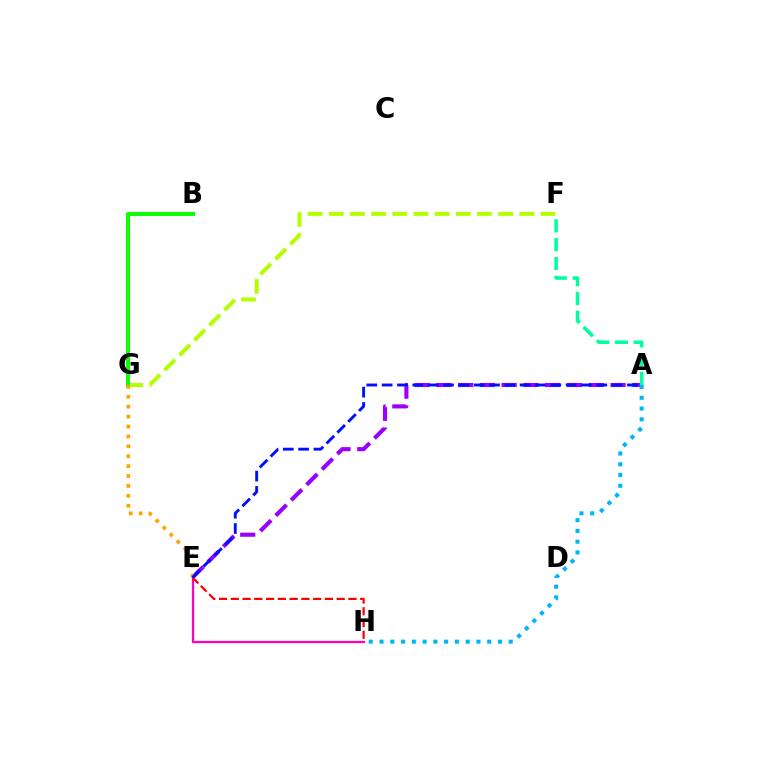{('F', 'G'): [{'color': '#b3ff00', 'line_style': 'dashed', 'thickness': 2.88}], ('A', 'E'): [{'color': '#9b00ff', 'line_style': 'dashed', 'thickness': 2.96}, {'color': '#0010ff', 'line_style': 'dashed', 'thickness': 2.08}], ('E', 'H'): [{'color': '#ff00bd', 'line_style': 'solid', 'thickness': 1.65}, {'color': '#ff0000', 'line_style': 'dashed', 'thickness': 1.6}], ('B', 'G'): [{'color': '#08ff00', 'line_style': 'solid', 'thickness': 2.83}], ('A', 'F'): [{'color': '#00ff9d', 'line_style': 'dashed', 'thickness': 2.55}], ('E', 'G'): [{'color': '#ffa500', 'line_style': 'dotted', 'thickness': 2.69}], ('A', 'H'): [{'color': '#00b5ff', 'line_style': 'dotted', 'thickness': 2.92}]}